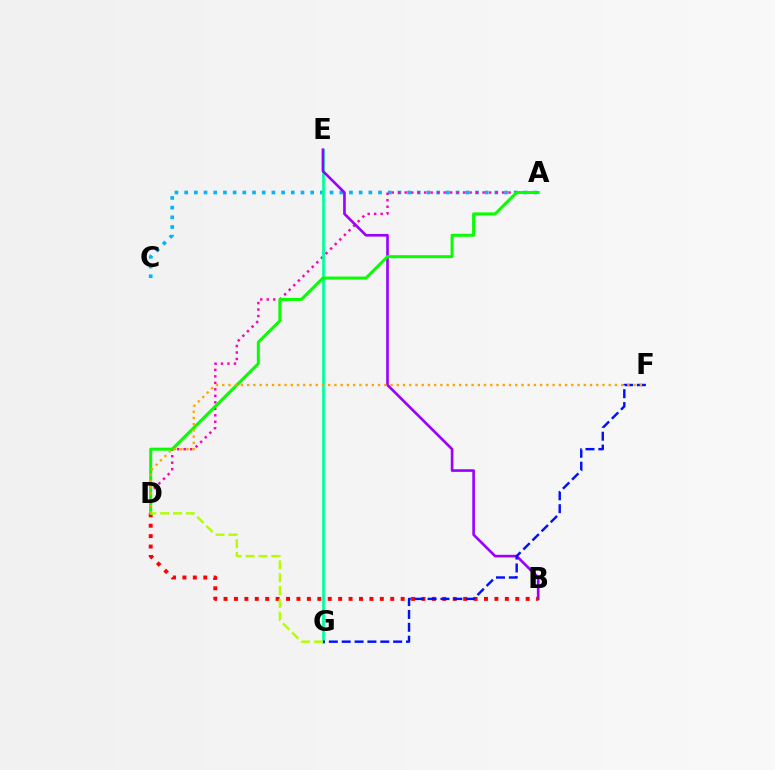{('A', 'C'): [{'color': '#00b5ff', 'line_style': 'dotted', 'thickness': 2.63}], ('A', 'D'): [{'color': '#ff00bd', 'line_style': 'dotted', 'thickness': 1.76}, {'color': '#08ff00', 'line_style': 'solid', 'thickness': 2.16}], ('E', 'G'): [{'color': '#00ff9d', 'line_style': 'solid', 'thickness': 1.98}], ('B', 'E'): [{'color': '#9b00ff', 'line_style': 'solid', 'thickness': 1.9}], ('B', 'D'): [{'color': '#ff0000', 'line_style': 'dotted', 'thickness': 2.83}], ('F', 'G'): [{'color': '#0010ff', 'line_style': 'dashed', 'thickness': 1.75}], ('D', 'G'): [{'color': '#b3ff00', 'line_style': 'dashed', 'thickness': 1.75}], ('D', 'F'): [{'color': '#ffa500', 'line_style': 'dotted', 'thickness': 1.69}]}